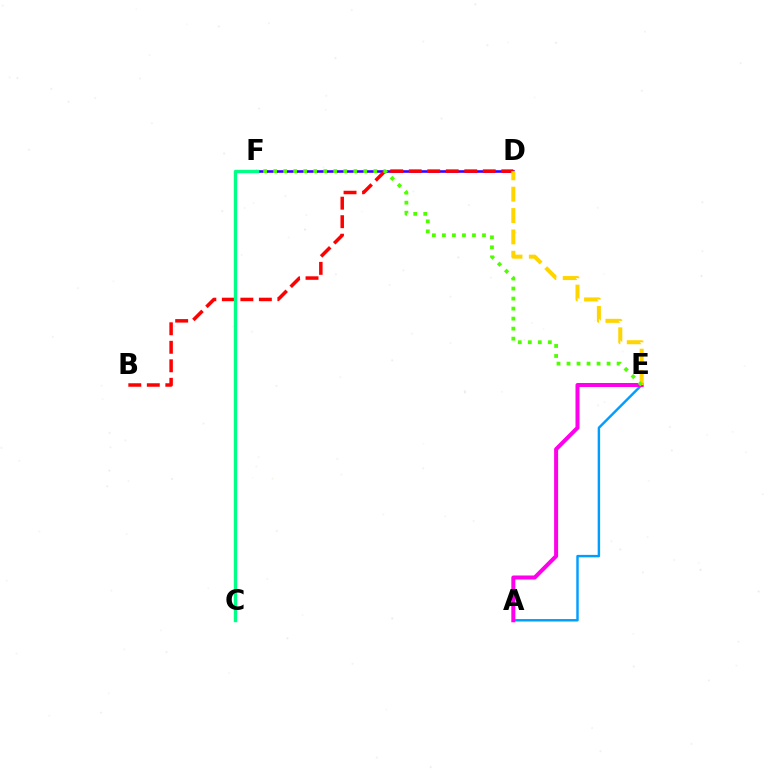{('D', 'F'): [{'color': '#3700ff', 'line_style': 'solid', 'thickness': 1.86}], ('A', 'E'): [{'color': '#009eff', 'line_style': 'solid', 'thickness': 1.76}, {'color': '#ff00ed', 'line_style': 'solid', 'thickness': 2.88}], ('B', 'D'): [{'color': '#ff0000', 'line_style': 'dashed', 'thickness': 2.51}], ('D', 'E'): [{'color': '#ffd500', 'line_style': 'dashed', 'thickness': 2.9}], ('E', 'F'): [{'color': '#4fff00', 'line_style': 'dotted', 'thickness': 2.72}], ('C', 'F'): [{'color': '#00ff86', 'line_style': 'solid', 'thickness': 2.43}]}